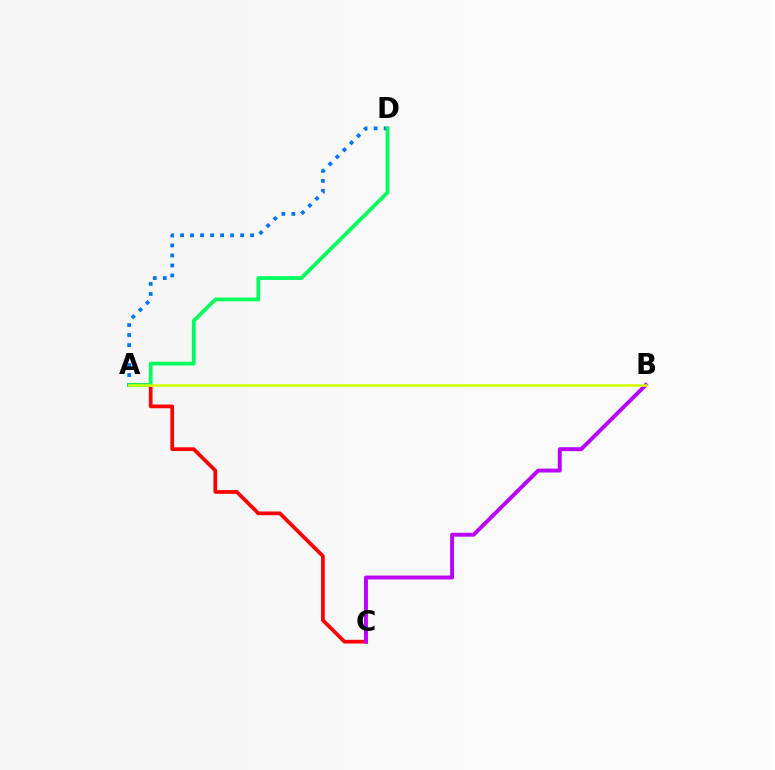{('A', 'C'): [{'color': '#ff0000', 'line_style': 'solid', 'thickness': 2.68}], ('B', 'C'): [{'color': '#b900ff', 'line_style': 'solid', 'thickness': 2.8}], ('A', 'D'): [{'color': '#0074ff', 'line_style': 'dotted', 'thickness': 2.72}, {'color': '#00ff5c', 'line_style': 'solid', 'thickness': 2.73}], ('A', 'B'): [{'color': '#d1ff00', 'line_style': 'solid', 'thickness': 1.82}]}